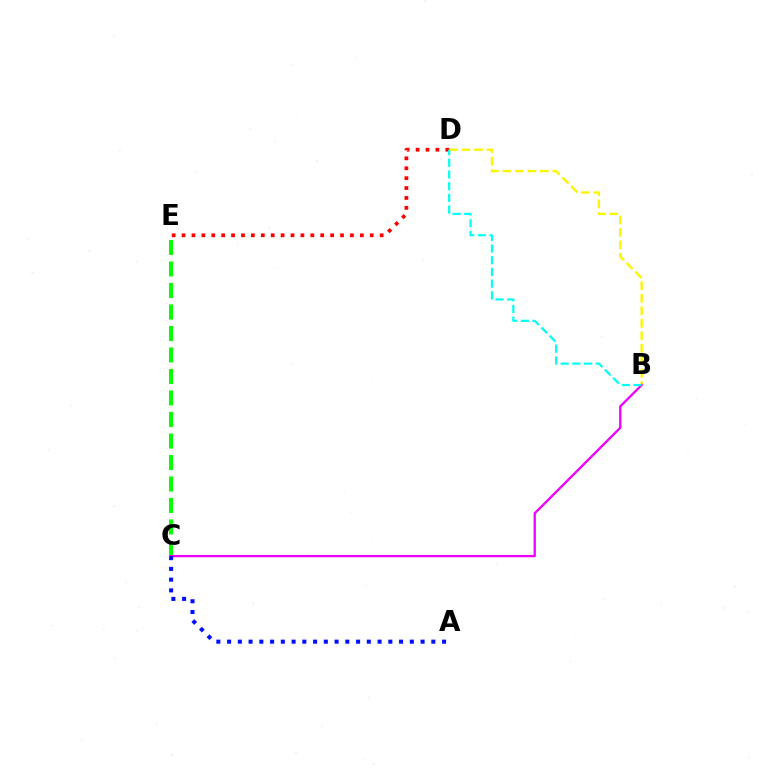{('C', 'E'): [{'color': '#08ff00', 'line_style': 'dashed', 'thickness': 2.92}], ('B', 'D'): [{'color': '#fcf500', 'line_style': 'dashed', 'thickness': 1.69}, {'color': '#00fff6', 'line_style': 'dashed', 'thickness': 1.59}], ('B', 'C'): [{'color': '#ee00ff', 'line_style': 'solid', 'thickness': 1.66}], ('A', 'C'): [{'color': '#0010ff', 'line_style': 'dotted', 'thickness': 2.92}], ('D', 'E'): [{'color': '#ff0000', 'line_style': 'dotted', 'thickness': 2.69}]}